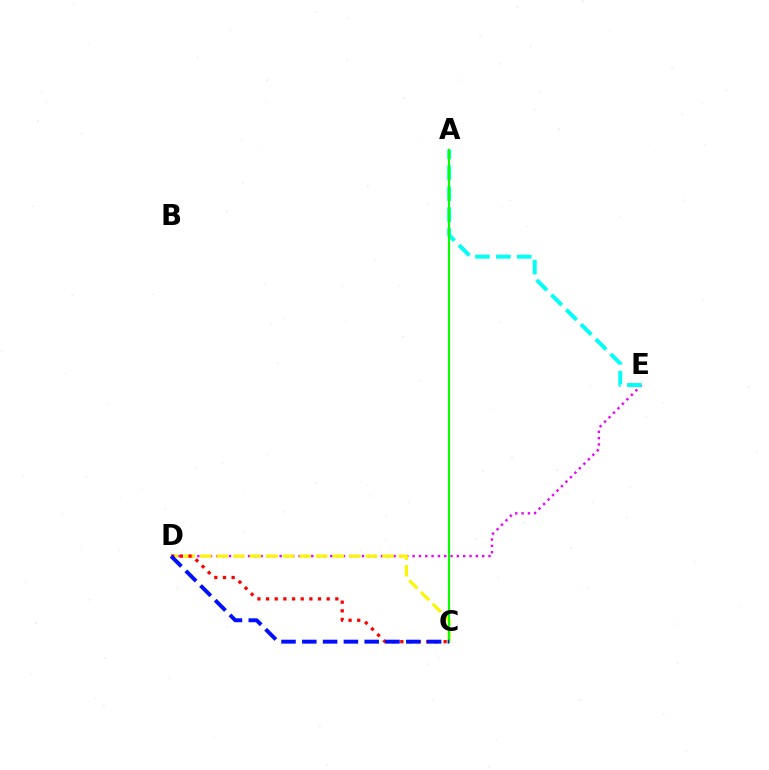{('D', 'E'): [{'color': '#ee00ff', 'line_style': 'dotted', 'thickness': 1.72}], ('A', 'E'): [{'color': '#00fff6', 'line_style': 'dashed', 'thickness': 2.84}], ('C', 'D'): [{'color': '#fcf500', 'line_style': 'dashed', 'thickness': 2.25}, {'color': '#ff0000', 'line_style': 'dotted', 'thickness': 2.35}, {'color': '#0010ff', 'line_style': 'dashed', 'thickness': 2.83}], ('A', 'C'): [{'color': '#08ff00', 'line_style': 'solid', 'thickness': 1.57}]}